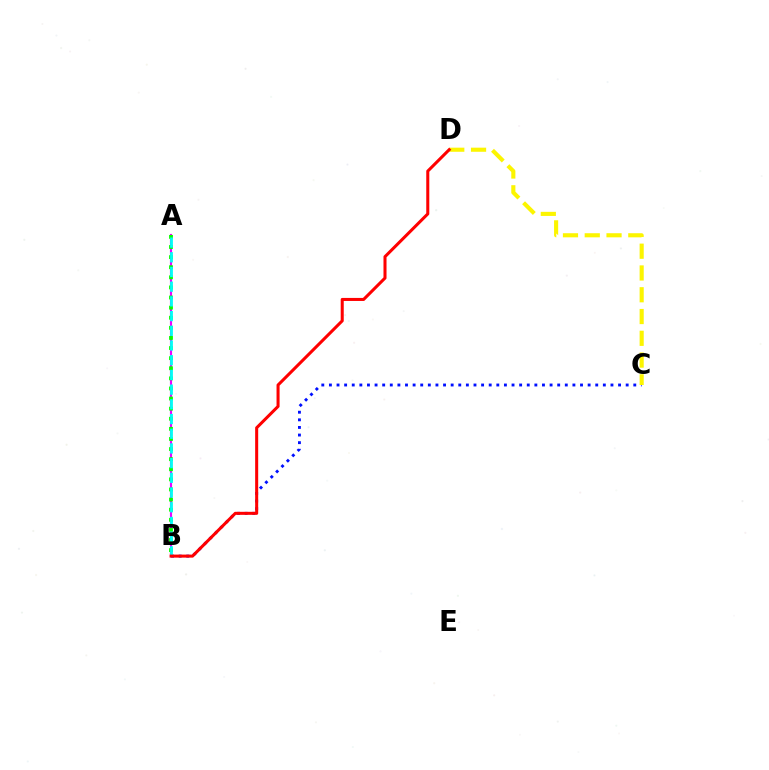{('B', 'C'): [{'color': '#0010ff', 'line_style': 'dotted', 'thickness': 2.07}], ('A', 'B'): [{'color': '#ee00ff', 'line_style': 'solid', 'thickness': 1.54}, {'color': '#08ff00', 'line_style': 'dotted', 'thickness': 2.75}, {'color': '#00fff6', 'line_style': 'dashed', 'thickness': 2.0}], ('C', 'D'): [{'color': '#fcf500', 'line_style': 'dashed', 'thickness': 2.96}], ('B', 'D'): [{'color': '#ff0000', 'line_style': 'solid', 'thickness': 2.19}]}